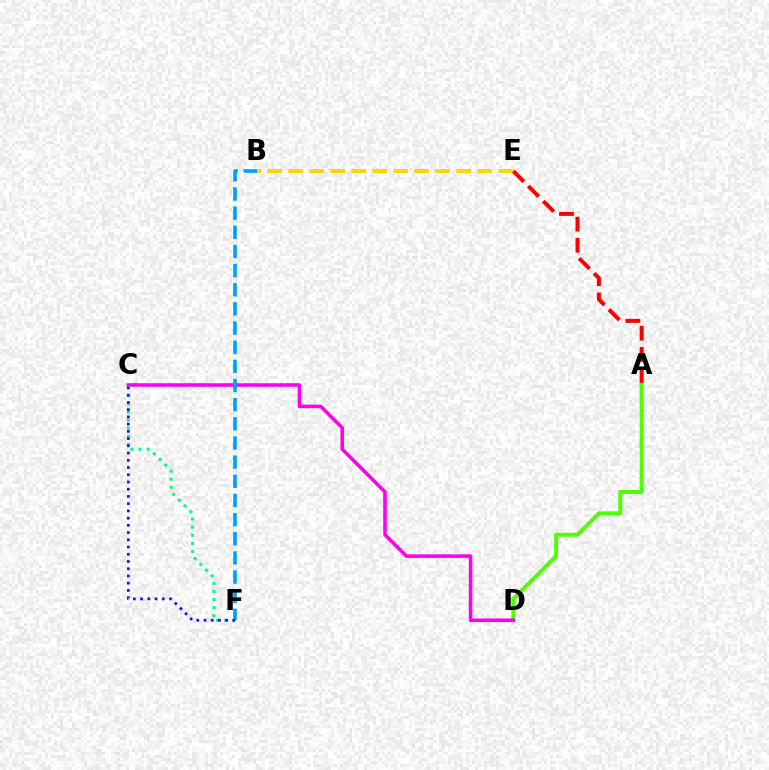{('A', 'D'): [{'color': '#4fff00', 'line_style': 'solid', 'thickness': 2.87}], ('C', 'D'): [{'color': '#ff00ed', 'line_style': 'solid', 'thickness': 2.56}], ('B', 'E'): [{'color': '#ffd500', 'line_style': 'dashed', 'thickness': 2.85}], ('B', 'F'): [{'color': '#009eff', 'line_style': 'dashed', 'thickness': 2.6}], ('C', 'F'): [{'color': '#00ff86', 'line_style': 'dotted', 'thickness': 2.21}, {'color': '#3700ff', 'line_style': 'dotted', 'thickness': 1.96}], ('A', 'E'): [{'color': '#ff0000', 'line_style': 'dashed', 'thickness': 2.88}]}